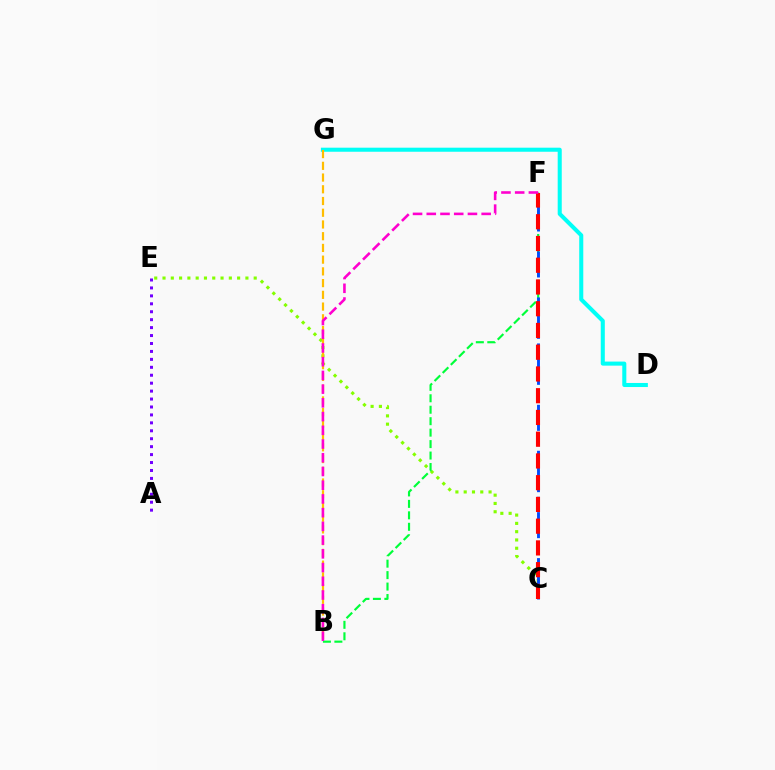{('C', 'E'): [{'color': '#84ff00', 'line_style': 'dotted', 'thickness': 2.25}], ('B', 'F'): [{'color': '#00ff39', 'line_style': 'dashed', 'thickness': 1.56}, {'color': '#ff00cf', 'line_style': 'dashed', 'thickness': 1.86}], ('A', 'E'): [{'color': '#7200ff', 'line_style': 'dotted', 'thickness': 2.16}], ('C', 'F'): [{'color': '#004bff', 'line_style': 'dashed', 'thickness': 2.08}, {'color': '#ff0000', 'line_style': 'dashed', 'thickness': 2.95}], ('D', 'G'): [{'color': '#00fff6', 'line_style': 'solid', 'thickness': 2.92}], ('B', 'G'): [{'color': '#ffbd00', 'line_style': 'dashed', 'thickness': 1.59}]}